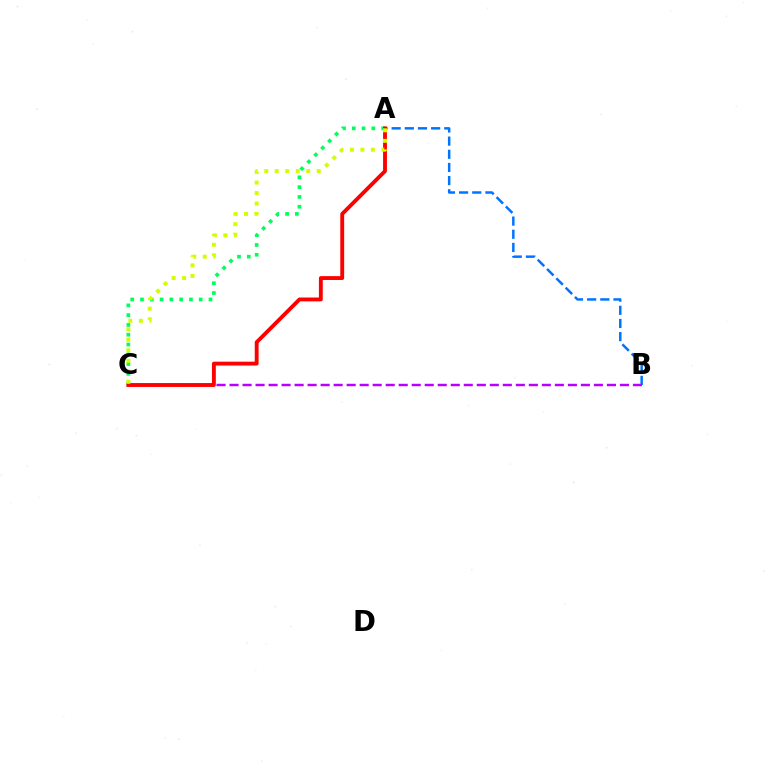{('A', 'C'): [{'color': '#00ff5c', 'line_style': 'dotted', 'thickness': 2.66}, {'color': '#ff0000', 'line_style': 'solid', 'thickness': 2.78}, {'color': '#d1ff00', 'line_style': 'dotted', 'thickness': 2.85}], ('A', 'B'): [{'color': '#0074ff', 'line_style': 'dashed', 'thickness': 1.79}], ('B', 'C'): [{'color': '#b900ff', 'line_style': 'dashed', 'thickness': 1.77}]}